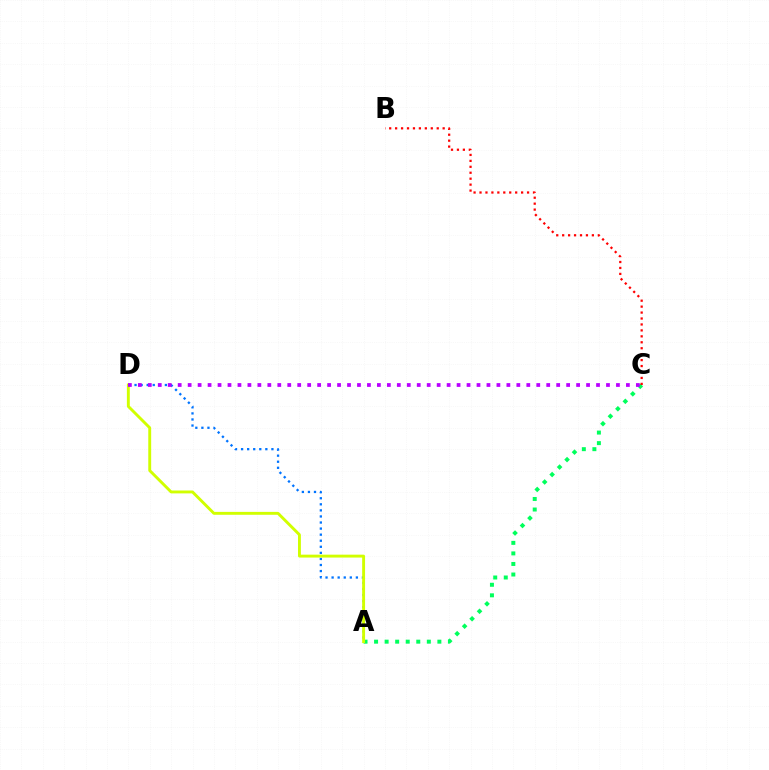{('A', 'C'): [{'color': '#00ff5c', 'line_style': 'dotted', 'thickness': 2.87}], ('A', 'D'): [{'color': '#0074ff', 'line_style': 'dotted', 'thickness': 1.65}, {'color': '#d1ff00', 'line_style': 'solid', 'thickness': 2.09}], ('B', 'C'): [{'color': '#ff0000', 'line_style': 'dotted', 'thickness': 1.61}], ('C', 'D'): [{'color': '#b900ff', 'line_style': 'dotted', 'thickness': 2.71}]}